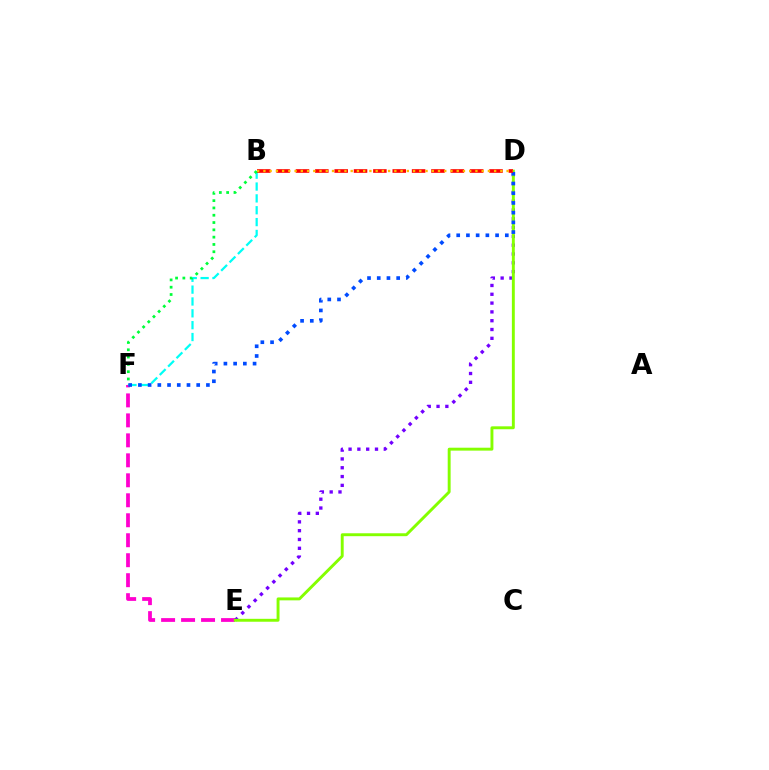{('E', 'F'): [{'color': '#ff00cf', 'line_style': 'dashed', 'thickness': 2.71}], ('D', 'E'): [{'color': '#7200ff', 'line_style': 'dotted', 'thickness': 2.39}, {'color': '#84ff00', 'line_style': 'solid', 'thickness': 2.1}], ('B', 'F'): [{'color': '#00fff6', 'line_style': 'dashed', 'thickness': 1.61}, {'color': '#00ff39', 'line_style': 'dotted', 'thickness': 1.98}], ('D', 'F'): [{'color': '#004bff', 'line_style': 'dotted', 'thickness': 2.64}], ('B', 'D'): [{'color': '#ff0000', 'line_style': 'dashed', 'thickness': 2.63}, {'color': '#ffbd00', 'line_style': 'dotted', 'thickness': 1.69}]}